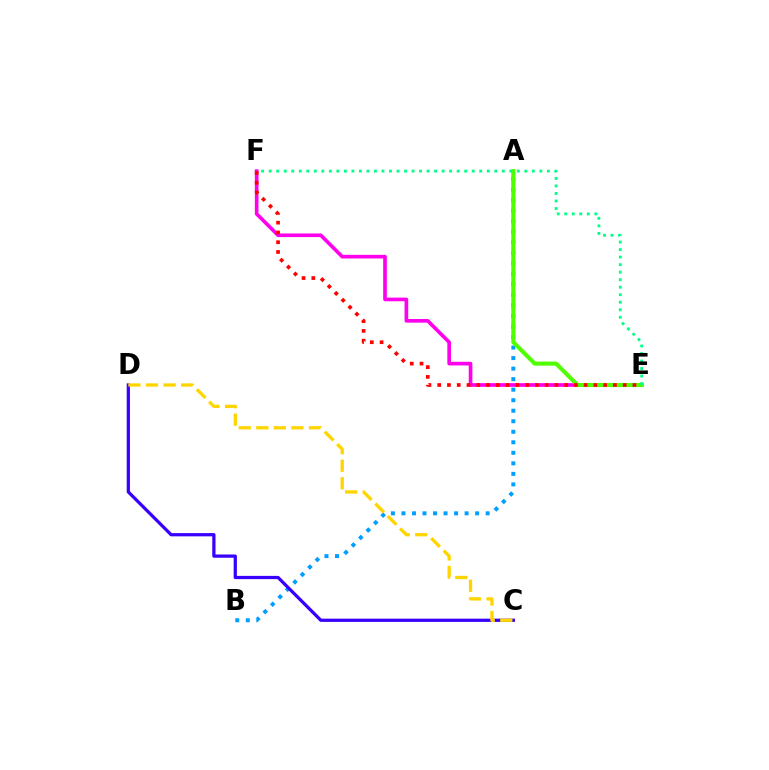{('E', 'F'): [{'color': '#ff00ed', 'line_style': 'solid', 'thickness': 2.63}, {'color': '#00ff86', 'line_style': 'dotted', 'thickness': 2.04}, {'color': '#ff0000', 'line_style': 'dotted', 'thickness': 2.65}], ('A', 'B'): [{'color': '#009eff', 'line_style': 'dotted', 'thickness': 2.86}], ('A', 'E'): [{'color': '#4fff00', 'line_style': 'solid', 'thickness': 2.95}], ('C', 'D'): [{'color': '#3700ff', 'line_style': 'solid', 'thickness': 2.33}, {'color': '#ffd500', 'line_style': 'dashed', 'thickness': 2.39}]}